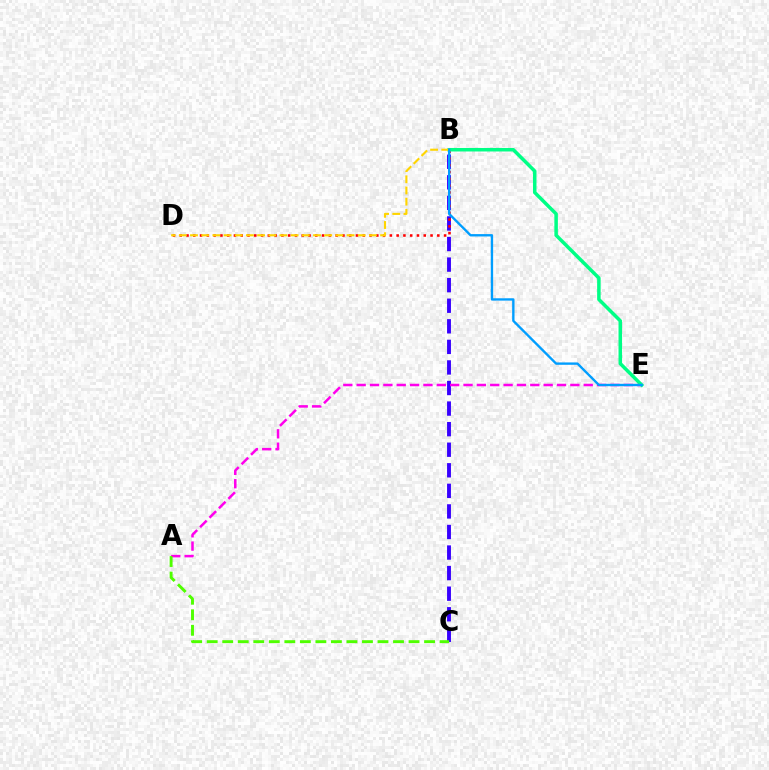{('B', 'C'): [{'color': '#3700ff', 'line_style': 'dashed', 'thickness': 2.79}], ('A', 'E'): [{'color': '#ff00ed', 'line_style': 'dashed', 'thickness': 1.81}], ('A', 'C'): [{'color': '#4fff00', 'line_style': 'dashed', 'thickness': 2.11}], ('B', 'D'): [{'color': '#ff0000', 'line_style': 'dotted', 'thickness': 1.84}, {'color': '#ffd500', 'line_style': 'dashed', 'thickness': 1.52}], ('B', 'E'): [{'color': '#00ff86', 'line_style': 'solid', 'thickness': 2.53}, {'color': '#009eff', 'line_style': 'solid', 'thickness': 1.7}]}